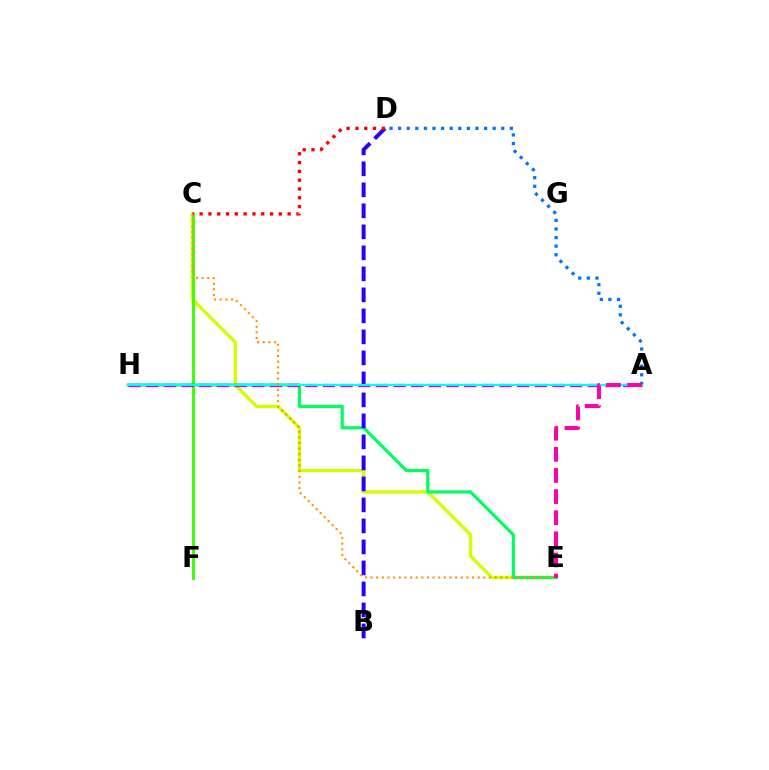{('C', 'E'): [{'color': '#d1ff00', 'line_style': 'solid', 'thickness': 2.42}, {'color': '#ff9400', 'line_style': 'dotted', 'thickness': 1.53}], ('C', 'F'): [{'color': '#3dff00', 'line_style': 'solid', 'thickness': 2.11}], ('E', 'H'): [{'color': '#00ff5c', 'line_style': 'solid', 'thickness': 2.3}], ('B', 'D'): [{'color': '#2500ff', 'line_style': 'dashed', 'thickness': 2.85}], ('A', 'D'): [{'color': '#0074ff', 'line_style': 'dotted', 'thickness': 2.34}], ('A', 'H'): [{'color': '#b900ff', 'line_style': 'dashed', 'thickness': 2.4}, {'color': '#00fff6', 'line_style': 'solid', 'thickness': 1.52}], ('C', 'D'): [{'color': '#ff0000', 'line_style': 'dotted', 'thickness': 2.39}], ('A', 'E'): [{'color': '#ff00ac', 'line_style': 'dashed', 'thickness': 2.87}]}